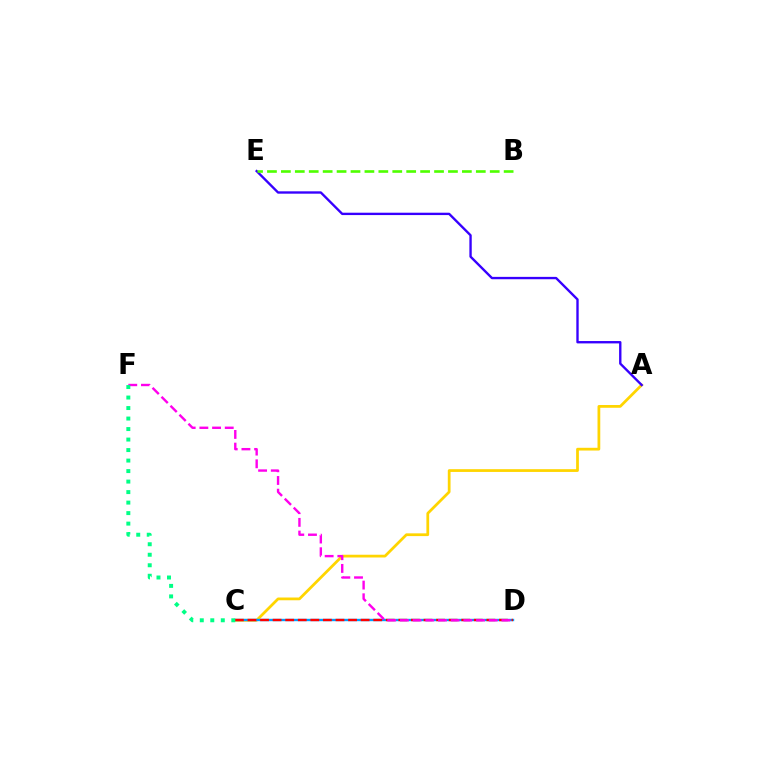{('A', 'C'): [{'color': '#ffd500', 'line_style': 'solid', 'thickness': 1.98}], ('C', 'D'): [{'color': '#009eff', 'line_style': 'solid', 'thickness': 1.72}, {'color': '#ff0000', 'line_style': 'dashed', 'thickness': 1.71}], ('A', 'E'): [{'color': '#3700ff', 'line_style': 'solid', 'thickness': 1.7}], ('D', 'F'): [{'color': '#ff00ed', 'line_style': 'dashed', 'thickness': 1.72}], ('B', 'E'): [{'color': '#4fff00', 'line_style': 'dashed', 'thickness': 1.89}], ('C', 'F'): [{'color': '#00ff86', 'line_style': 'dotted', 'thickness': 2.85}]}